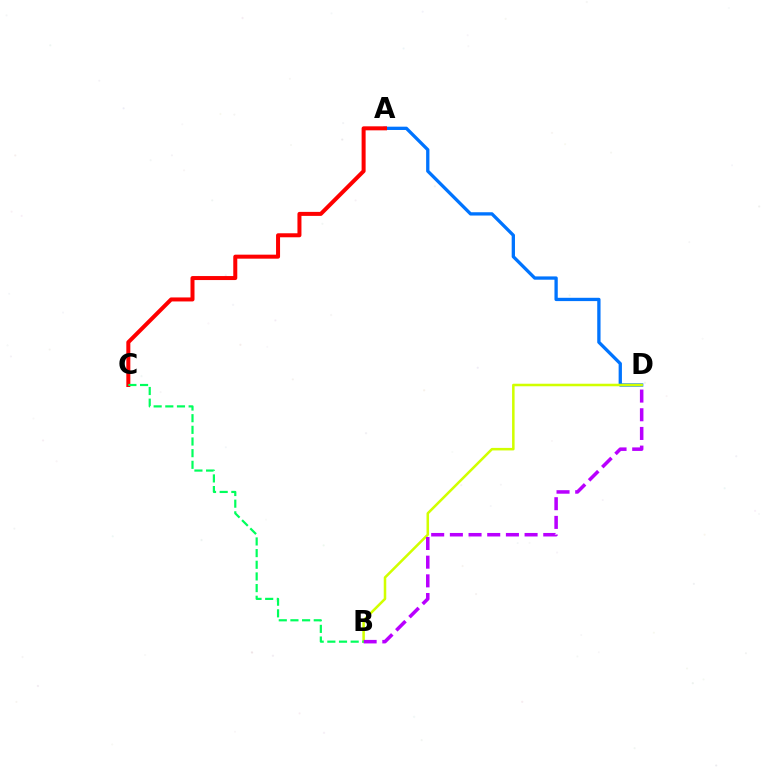{('A', 'D'): [{'color': '#0074ff', 'line_style': 'solid', 'thickness': 2.38}], ('B', 'D'): [{'color': '#d1ff00', 'line_style': 'solid', 'thickness': 1.82}, {'color': '#b900ff', 'line_style': 'dashed', 'thickness': 2.54}], ('A', 'C'): [{'color': '#ff0000', 'line_style': 'solid', 'thickness': 2.89}], ('B', 'C'): [{'color': '#00ff5c', 'line_style': 'dashed', 'thickness': 1.58}]}